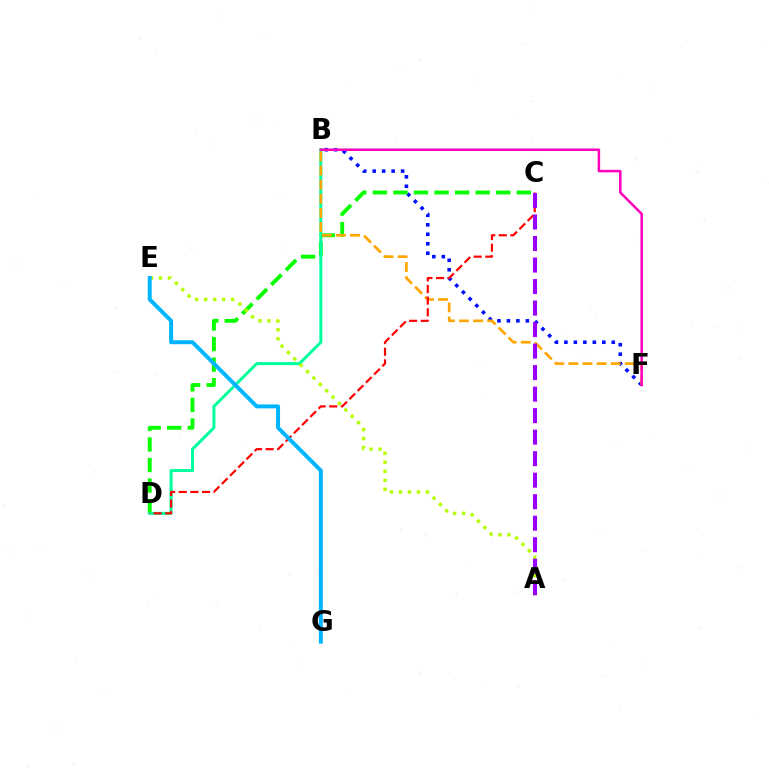{('B', 'F'): [{'color': '#0010ff', 'line_style': 'dotted', 'thickness': 2.57}, {'color': '#ffa500', 'line_style': 'dashed', 'thickness': 1.92}, {'color': '#ff00bd', 'line_style': 'solid', 'thickness': 1.82}], ('C', 'D'): [{'color': '#08ff00', 'line_style': 'dashed', 'thickness': 2.79}, {'color': '#ff0000', 'line_style': 'dashed', 'thickness': 1.58}], ('B', 'D'): [{'color': '#00ff9d', 'line_style': 'solid', 'thickness': 2.15}], ('A', 'E'): [{'color': '#b3ff00', 'line_style': 'dotted', 'thickness': 2.45}], ('A', 'C'): [{'color': '#9b00ff', 'line_style': 'dashed', 'thickness': 2.92}], ('E', 'G'): [{'color': '#00b5ff', 'line_style': 'solid', 'thickness': 2.85}]}